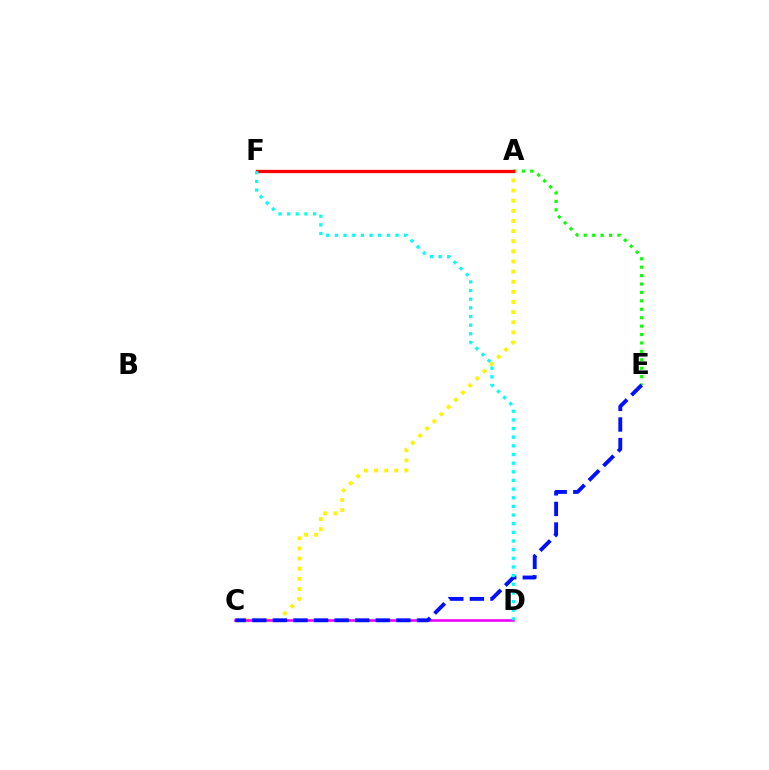{('A', 'C'): [{'color': '#fcf500', 'line_style': 'dotted', 'thickness': 2.75}], ('C', 'D'): [{'color': '#ee00ff', 'line_style': 'solid', 'thickness': 1.86}], ('A', 'E'): [{'color': '#08ff00', 'line_style': 'dotted', 'thickness': 2.29}], ('C', 'E'): [{'color': '#0010ff', 'line_style': 'dashed', 'thickness': 2.8}], ('A', 'F'): [{'color': '#ff0000', 'line_style': 'solid', 'thickness': 2.38}], ('D', 'F'): [{'color': '#00fff6', 'line_style': 'dotted', 'thickness': 2.35}]}